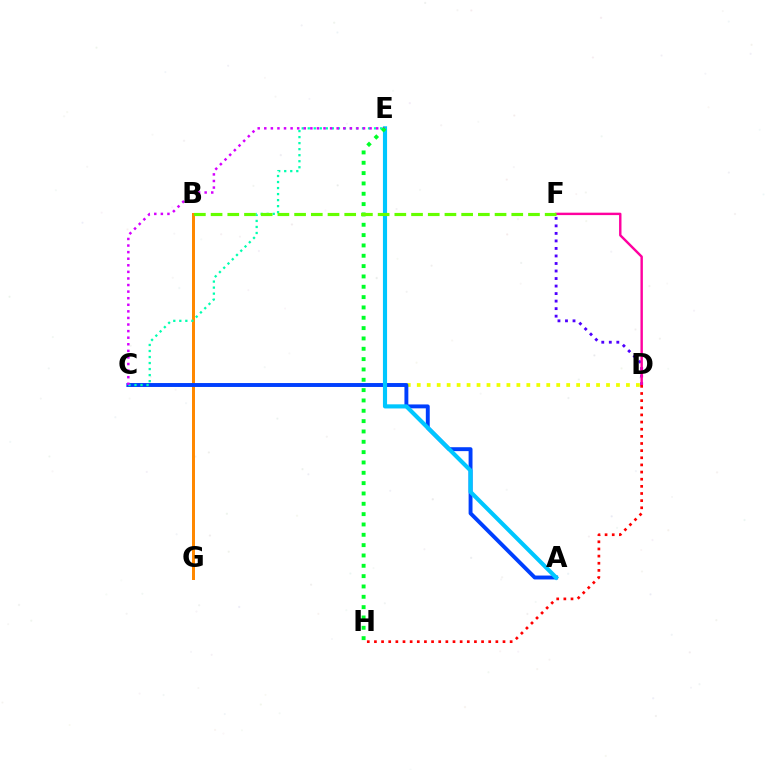{('C', 'D'): [{'color': '#eeff00', 'line_style': 'dotted', 'thickness': 2.71}], ('B', 'G'): [{'color': '#ff8800', 'line_style': 'solid', 'thickness': 2.16}], ('D', 'F'): [{'color': '#4f00ff', 'line_style': 'dotted', 'thickness': 2.04}, {'color': '#ff00a0', 'line_style': 'solid', 'thickness': 1.74}], ('A', 'C'): [{'color': '#003fff', 'line_style': 'solid', 'thickness': 2.81}], ('C', 'E'): [{'color': '#00ffaf', 'line_style': 'dotted', 'thickness': 1.64}, {'color': '#d600ff', 'line_style': 'dotted', 'thickness': 1.79}], ('A', 'E'): [{'color': '#00c7ff', 'line_style': 'solid', 'thickness': 2.98}], ('D', 'H'): [{'color': '#ff0000', 'line_style': 'dotted', 'thickness': 1.94}], ('E', 'H'): [{'color': '#00ff27', 'line_style': 'dotted', 'thickness': 2.81}], ('B', 'F'): [{'color': '#66ff00', 'line_style': 'dashed', 'thickness': 2.27}]}